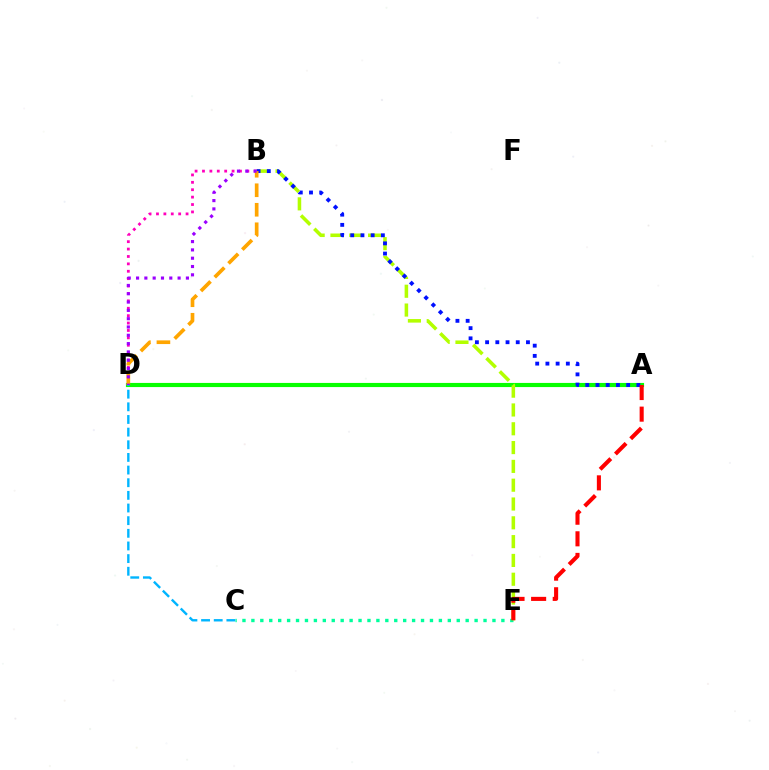{('C', 'E'): [{'color': '#00ff9d', 'line_style': 'dotted', 'thickness': 2.43}], ('A', 'D'): [{'color': '#08ff00', 'line_style': 'solid', 'thickness': 2.98}], ('B', 'E'): [{'color': '#b3ff00', 'line_style': 'dashed', 'thickness': 2.56}], ('A', 'B'): [{'color': '#0010ff', 'line_style': 'dotted', 'thickness': 2.77}], ('B', 'D'): [{'color': '#ff00bd', 'line_style': 'dotted', 'thickness': 2.01}, {'color': '#ffa500', 'line_style': 'dashed', 'thickness': 2.65}, {'color': '#9b00ff', 'line_style': 'dotted', 'thickness': 2.26}], ('A', 'E'): [{'color': '#ff0000', 'line_style': 'dashed', 'thickness': 2.94}], ('C', 'D'): [{'color': '#00b5ff', 'line_style': 'dashed', 'thickness': 1.72}]}